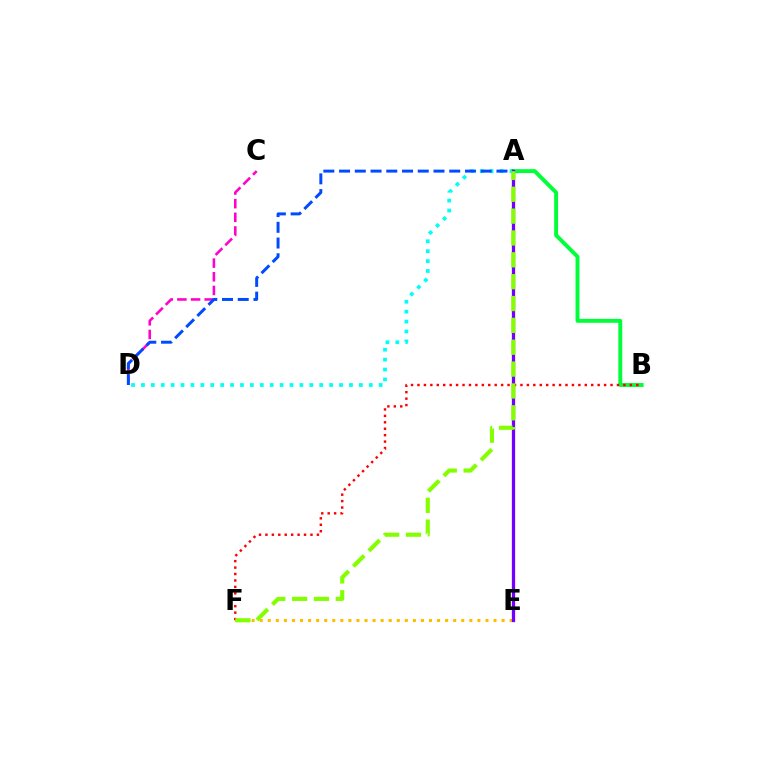{('C', 'D'): [{'color': '#ff00cf', 'line_style': 'dashed', 'thickness': 1.86}], ('E', 'F'): [{'color': '#ffbd00', 'line_style': 'dotted', 'thickness': 2.19}], ('A', 'D'): [{'color': '#00fff6', 'line_style': 'dotted', 'thickness': 2.69}, {'color': '#004bff', 'line_style': 'dashed', 'thickness': 2.14}], ('A', 'B'): [{'color': '#00ff39', 'line_style': 'solid', 'thickness': 2.82}], ('A', 'E'): [{'color': '#7200ff', 'line_style': 'solid', 'thickness': 2.36}], ('B', 'F'): [{'color': '#ff0000', 'line_style': 'dotted', 'thickness': 1.75}], ('A', 'F'): [{'color': '#84ff00', 'line_style': 'dashed', 'thickness': 2.97}]}